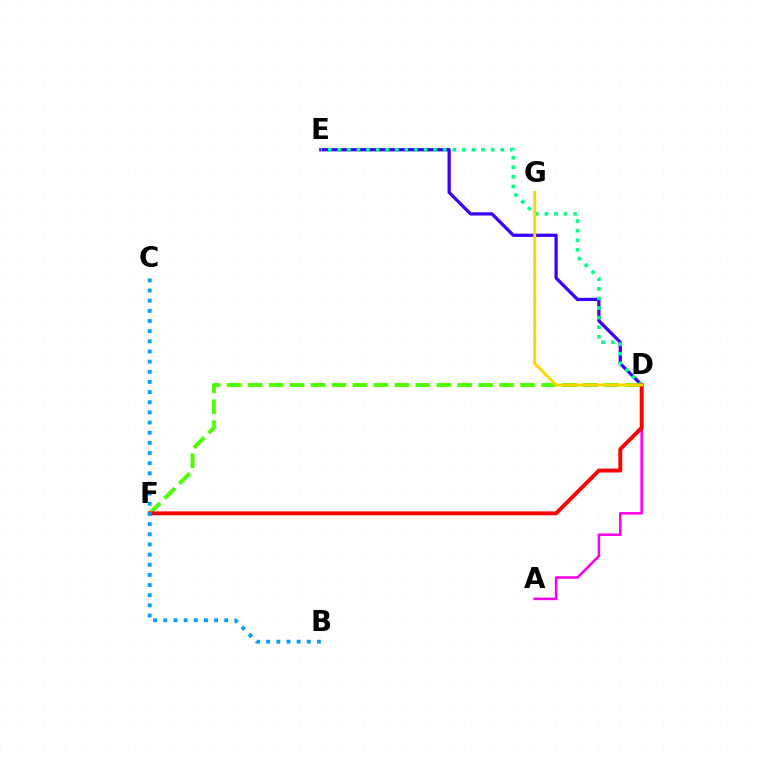{('D', 'F'): [{'color': '#4fff00', 'line_style': 'dashed', 'thickness': 2.85}, {'color': '#ff0000', 'line_style': 'solid', 'thickness': 2.81}], ('D', 'E'): [{'color': '#3700ff', 'line_style': 'solid', 'thickness': 2.34}, {'color': '#00ff86', 'line_style': 'dotted', 'thickness': 2.6}], ('A', 'D'): [{'color': '#ff00ed', 'line_style': 'solid', 'thickness': 1.85}], ('D', 'G'): [{'color': '#ffd500', 'line_style': 'solid', 'thickness': 2.1}], ('B', 'C'): [{'color': '#009eff', 'line_style': 'dotted', 'thickness': 2.76}]}